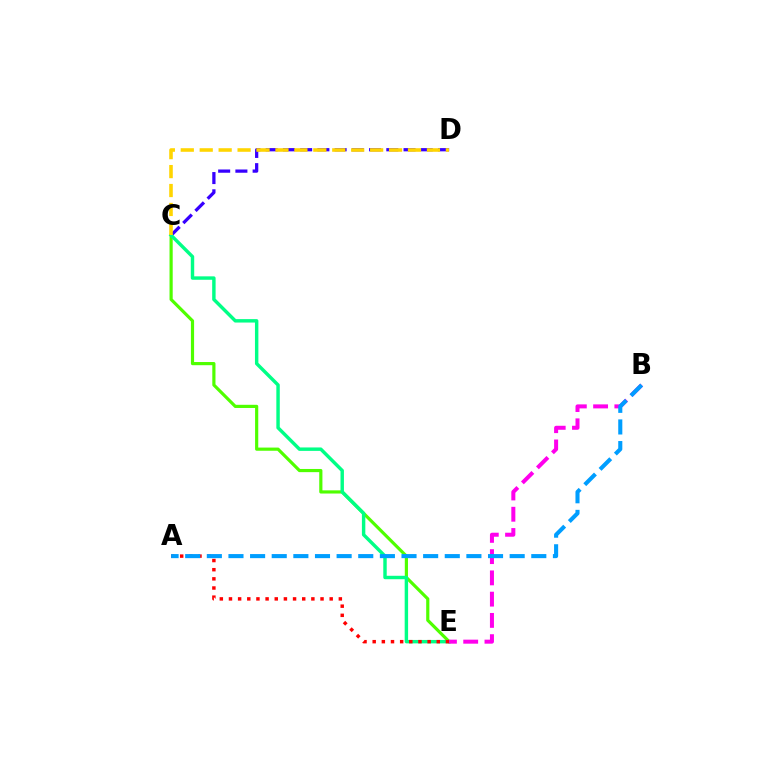{('C', 'D'): [{'color': '#3700ff', 'line_style': 'dashed', 'thickness': 2.34}, {'color': '#ffd500', 'line_style': 'dashed', 'thickness': 2.57}], ('C', 'E'): [{'color': '#4fff00', 'line_style': 'solid', 'thickness': 2.29}, {'color': '#00ff86', 'line_style': 'solid', 'thickness': 2.47}], ('A', 'E'): [{'color': '#ff0000', 'line_style': 'dotted', 'thickness': 2.49}], ('B', 'E'): [{'color': '#ff00ed', 'line_style': 'dashed', 'thickness': 2.89}], ('A', 'B'): [{'color': '#009eff', 'line_style': 'dashed', 'thickness': 2.94}]}